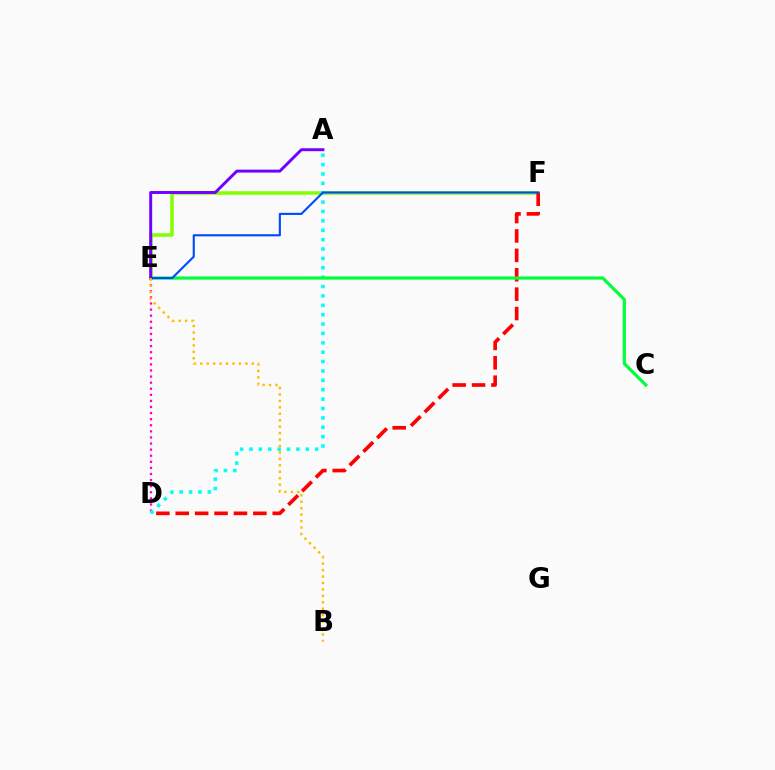{('E', 'F'): [{'color': '#84ff00', 'line_style': 'solid', 'thickness': 2.54}, {'color': '#004bff', 'line_style': 'solid', 'thickness': 1.52}], ('D', 'E'): [{'color': '#ff00cf', 'line_style': 'dotted', 'thickness': 1.65}], ('D', 'F'): [{'color': '#ff0000', 'line_style': 'dashed', 'thickness': 2.64}], ('A', 'D'): [{'color': '#00fff6', 'line_style': 'dotted', 'thickness': 2.55}], ('C', 'E'): [{'color': '#00ff39', 'line_style': 'solid', 'thickness': 2.29}], ('A', 'E'): [{'color': '#7200ff', 'line_style': 'solid', 'thickness': 2.12}], ('B', 'E'): [{'color': '#ffbd00', 'line_style': 'dotted', 'thickness': 1.75}]}